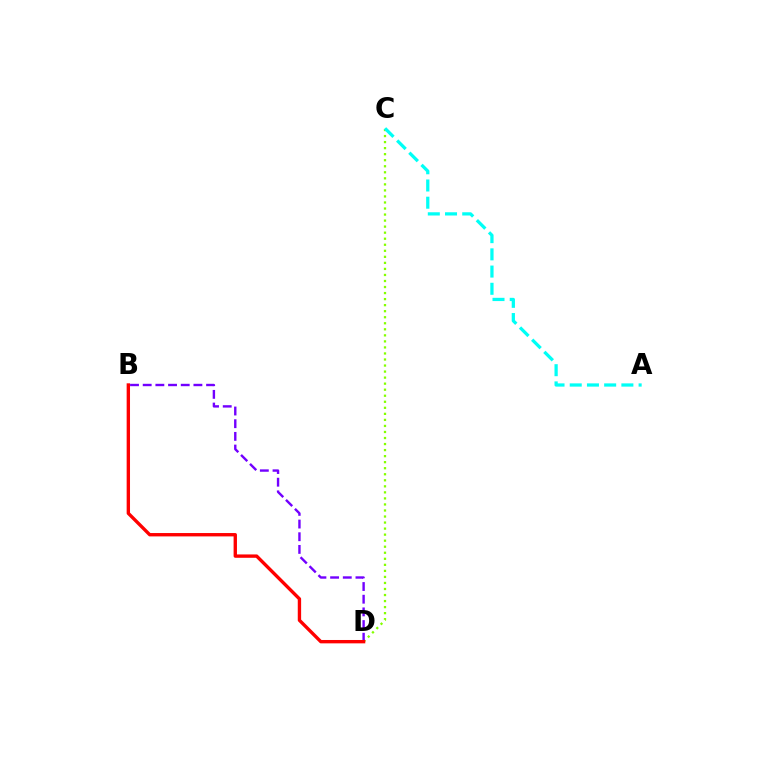{('C', 'D'): [{'color': '#84ff00', 'line_style': 'dotted', 'thickness': 1.64}], ('A', 'C'): [{'color': '#00fff6', 'line_style': 'dashed', 'thickness': 2.34}], ('B', 'D'): [{'color': '#7200ff', 'line_style': 'dashed', 'thickness': 1.72}, {'color': '#ff0000', 'line_style': 'solid', 'thickness': 2.42}]}